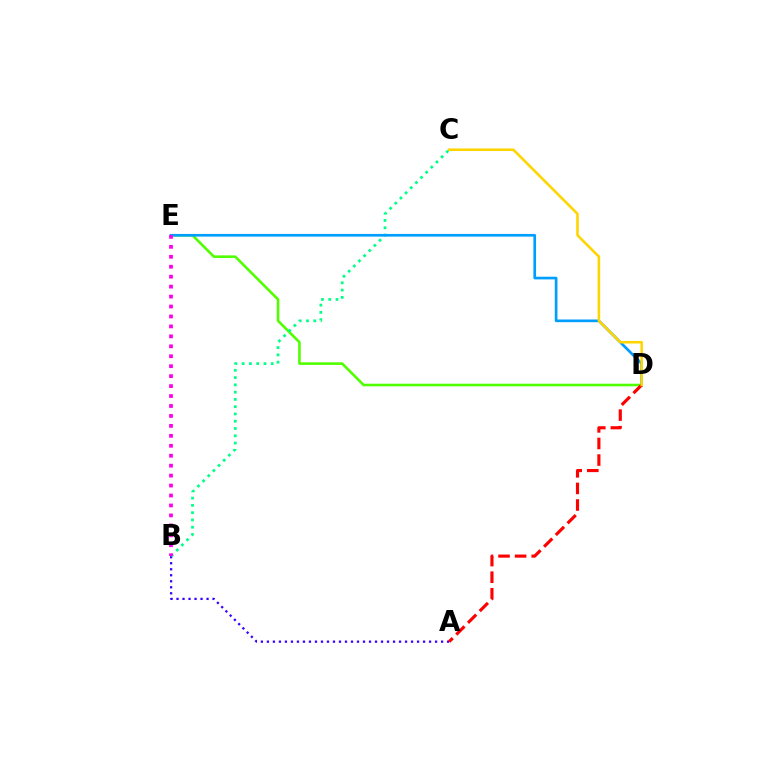{('D', 'E'): [{'color': '#4fff00', 'line_style': 'solid', 'thickness': 1.86}, {'color': '#009eff', 'line_style': 'solid', 'thickness': 1.93}], ('A', 'B'): [{'color': '#3700ff', 'line_style': 'dotted', 'thickness': 1.63}], ('B', 'C'): [{'color': '#00ff86', 'line_style': 'dotted', 'thickness': 1.98}], ('A', 'D'): [{'color': '#ff0000', 'line_style': 'dashed', 'thickness': 2.25}], ('B', 'E'): [{'color': '#ff00ed', 'line_style': 'dotted', 'thickness': 2.7}], ('C', 'D'): [{'color': '#ffd500', 'line_style': 'solid', 'thickness': 1.85}]}